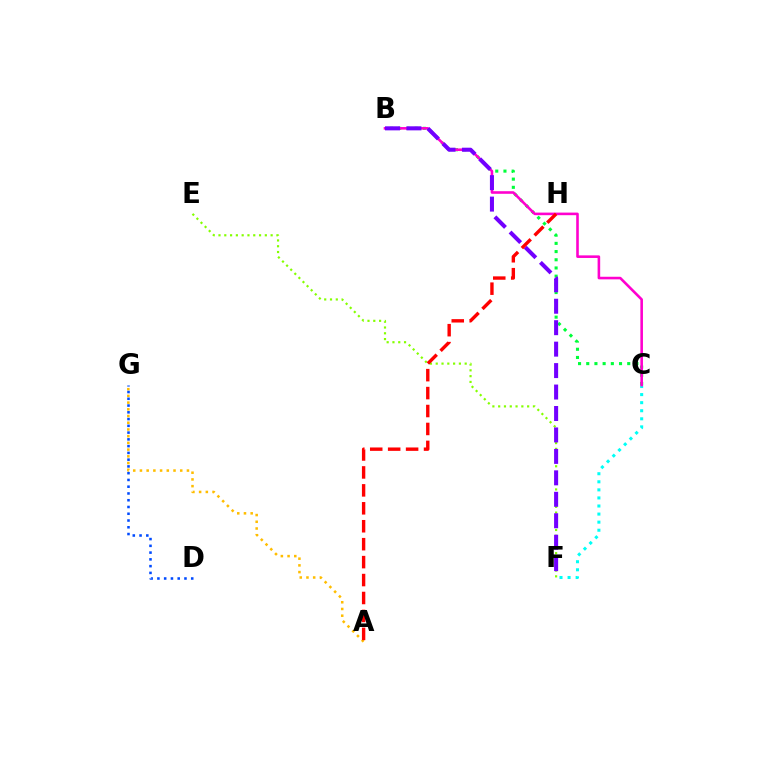{('C', 'F'): [{'color': '#00fff6', 'line_style': 'dotted', 'thickness': 2.19}], ('A', 'G'): [{'color': '#ffbd00', 'line_style': 'dotted', 'thickness': 1.82}], ('B', 'C'): [{'color': '#00ff39', 'line_style': 'dotted', 'thickness': 2.23}, {'color': '#ff00cf', 'line_style': 'solid', 'thickness': 1.86}], ('E', 'F'): [{'color': '#84ff00', 'line_style': 'dotted', 'thickness': 1.57}], ('D', 'G'): [{'color': '#004bff', 'line_style': 'dotted', 'thickness': 1.84}], ('B', 'F'): [{'color': '#7200ff', 'line_style': 'dashed', 'thickness': 2.91}], ('A', 'H'): [{'color': '#ff0000', 'line_style': 'dashed', 'thickness': 2.44}]}